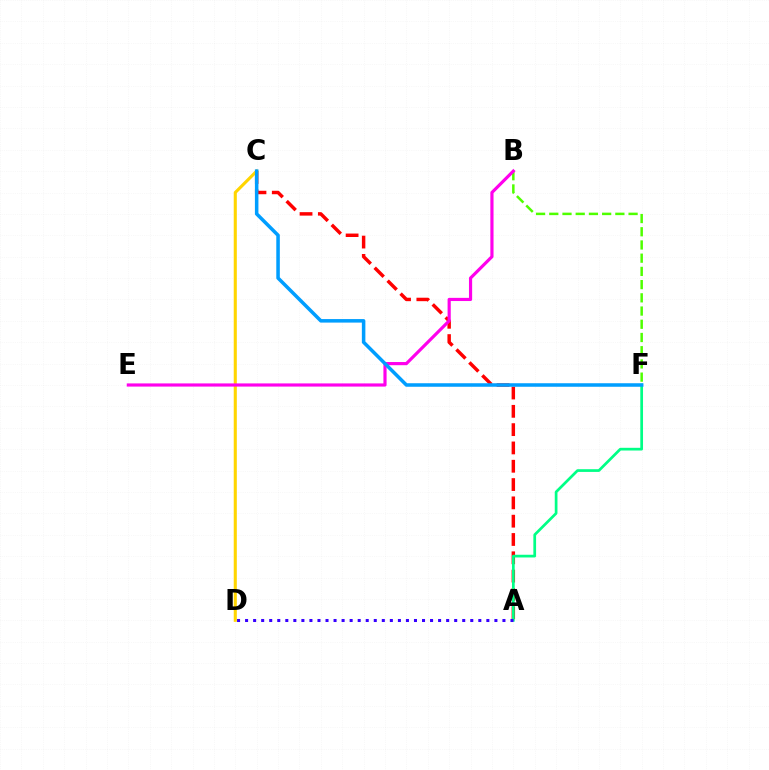{('B', 'F'): [{'color': '#4fff00', 'line_style': 'dashed', 'thickness': 1.8}], ('A', 'C'): [{'color': '#ff0000', 'line_style': 'dashed', 'thickness': 2.49}], ('A', 'F'): [{'color': '#00ff86', 'line_style': 'solid', 'thickness': 1.96}], ('C', 'D'): [{'color': '#ffd500', 'line_style': 'solid', 'thickness': 2.22}], ('A', 'D'): [{'color': '#3700ff', 'line_style': 'dotted', 'thickness': 2.19}], ('B', 'E'): [{'color': '#ff00ed', 'line_style': 'solid', 'thickness': 2.28}], ('C', 'F'): [{'color': '#009eff', 'line_style': 'solid', 'thickness': 2.54}]}